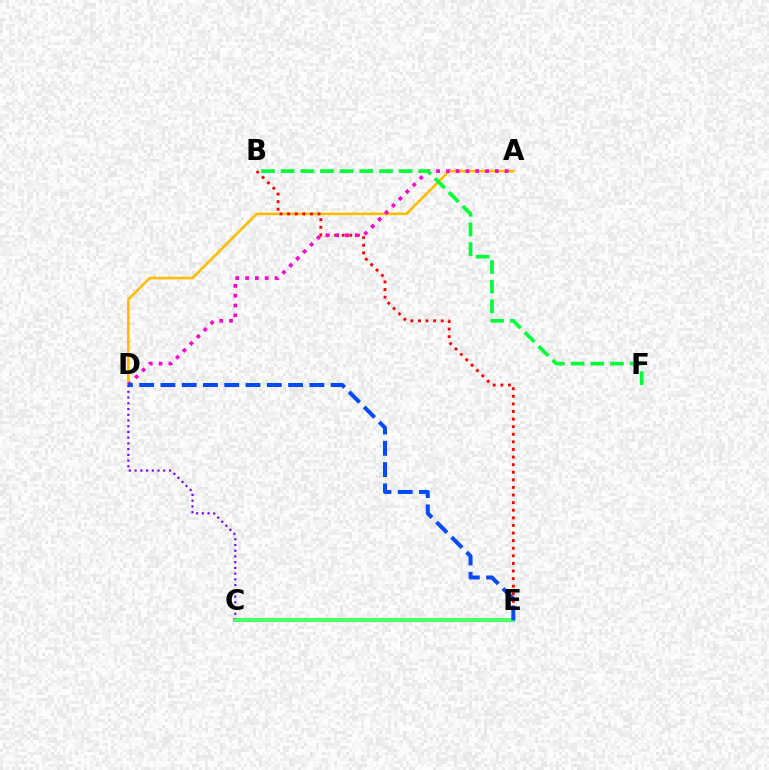{('C', 'E'): [{'color': '#00fff6', 'line_style': 'solid', 'thickness': 2.88}, {'color': '#84ff00', 'line_style': 'solid', 'thickness': 1.66}], ('A', 'D'): [{'color': '#ffbd00', 'line_style': 'solid', 'thickness': 1.86}, {'color': '#ff00cf', 'line_style': 'dotted', 'thickness': 2.66}], ('B', 'E'): [{'color': '#ff0000', 'line_style': 'dotted', 'thickness': 2.06}], ('C', 'D'): [{'color': '#7200ff', 'line_style': 'dotted', 'thickness': 1.56}], ('D', 'E'): [{'color': '#004bff', 'line_style': 'dashed', 'thickness': 2.89}], ('B', 'F'): [{'color': '#00ff39', 'line_style': 'dashed', 'thickness': 2.67}]}